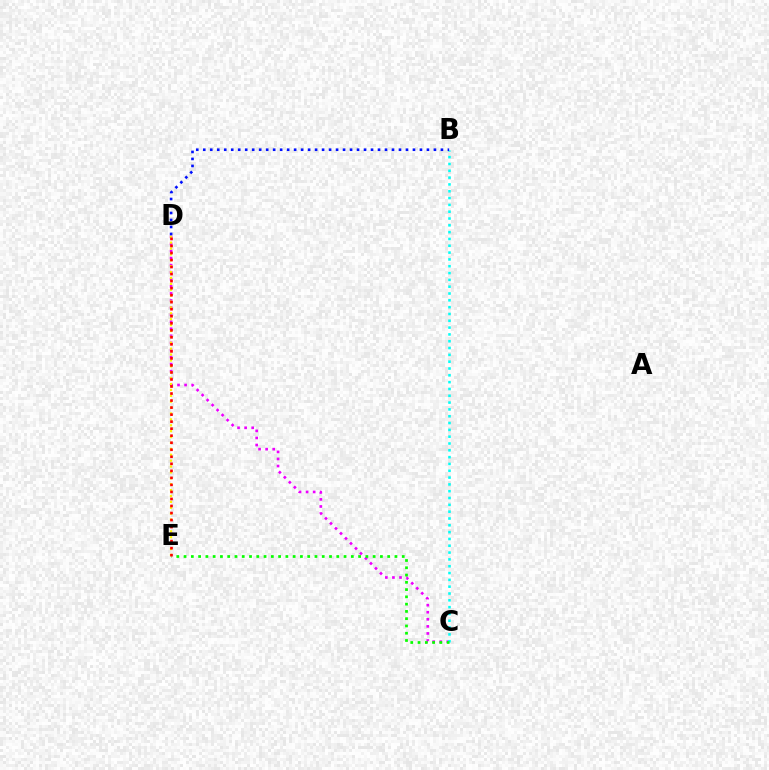{('C', 'D'): [{'color': '#ee00ff', 'line_style': 'dotted', 'thickness': 1.92}], ('D', 'E'): [{'color': '#fcf500', 'line_style': 'dotted', 'thickness': 1.6}, {'color': '#ff0000', 'line_style': 'dotted', 'thickness': 1.91}], ('B', 'C'): [{'color': '#00fff6', 'line_style': 'dotted', 'thickness': 1.85}], ('B', 'D'): [{'color': '#0010ff', 'line_style': 'dotted', 'thickness': 1.9}], ('C', 'E'): [{'color': '#08ff00', 'line_style': 'dotted', 'thickness': 1.98}]}